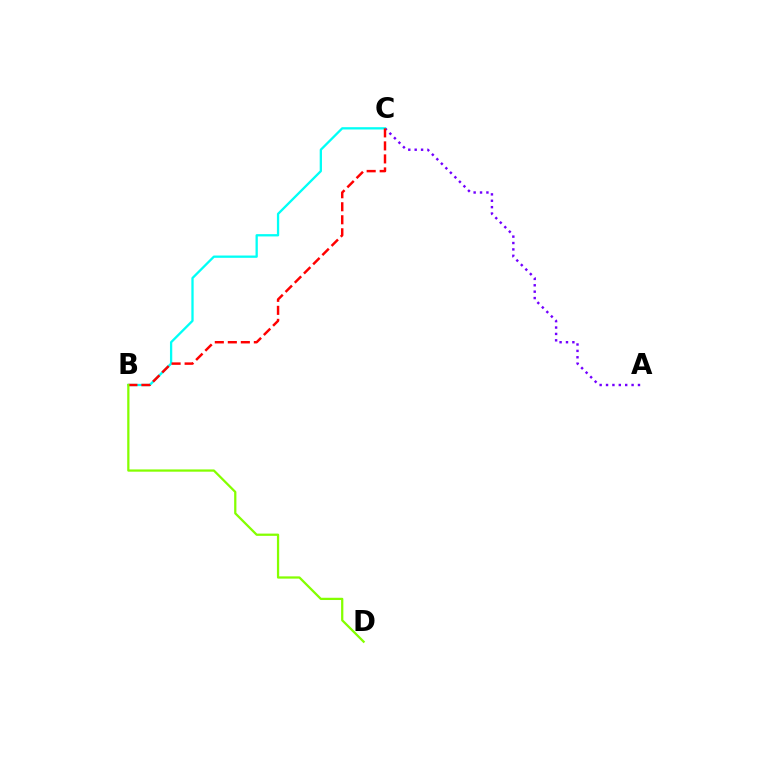{('A', 'C'): [{'color': '#7200ff', 'line_style': 'dotted', 'thickness': 1.74}], ('B', 'C'): [{'color': '#00fff6', 'line_style': 'solid', 'thickness': 1.65}, {'color': '#ff0000', 'line_style': 'dashed', 'thickness': 1.77}], ('B', 'D'): [{'color': '#84ff00', 'line_style': 'solid', 'thickness': 1.62}]}